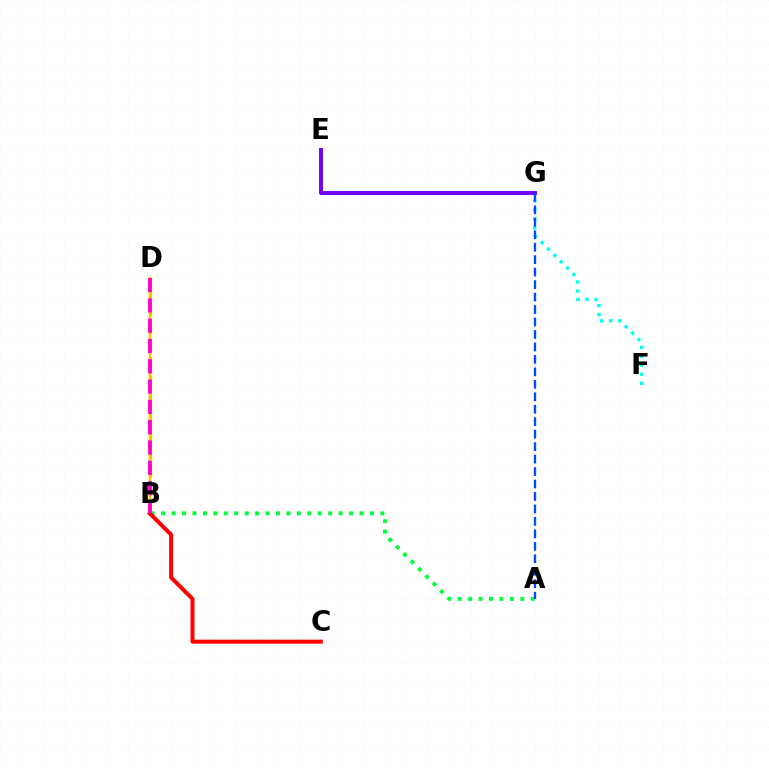{('F', 'G'): [{'color': '#00fff6', 'line_style': 'dotted', 'thickness': 2.44}], ('E', 'G'): [{'color': '#7200ff', 'line_style': 'solid', 'thickness': 2.83}], ('B', 'D'): [{'color': '#84ff00', 'line_style': 'dashed', 'thickness': 2.44}, {'color': '#ffbd00', 'line_style': 'solid', 'thickness': 1.75}, {'color': '#ff00cf', 'line_style': 'dashed', 'thickness': 2.76}], ('A', 'B'): [{'color': '#00ff39', 'line_style': 'dotted', 'thickness': 2.84}], ('B', 'C'): [{'color': '#ff0000', 'line_style': 'solid', 'thickness': 2.88}], ('A', 'G'): [{'color': '#004bff', 'line_style': 'dashed', 'thickness': 1.69}]}